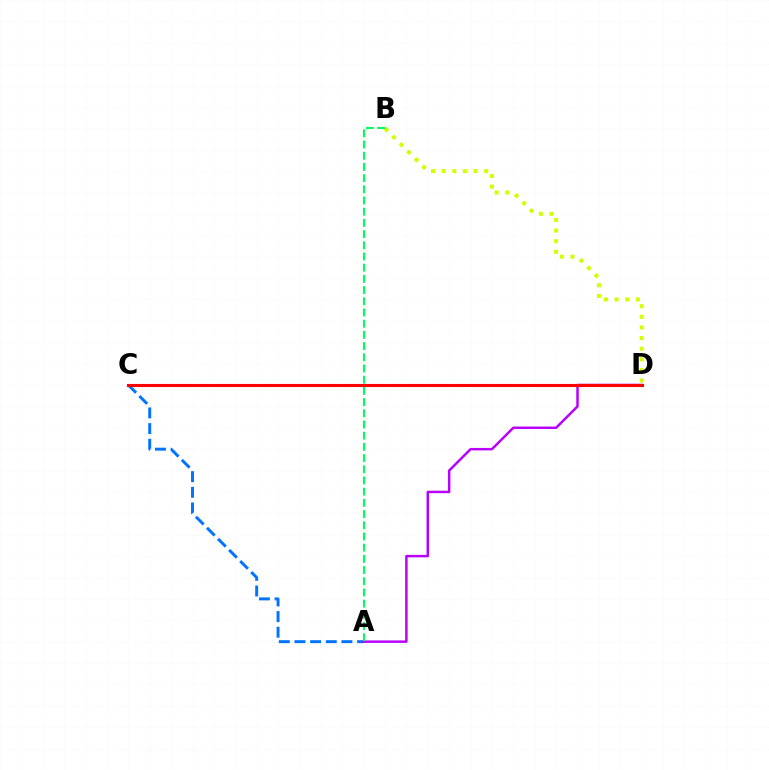{('A', 'C'): [{'color': '#0074ff', 'line_style': 'dashed', 'thickness': 2.13}], ('B', 'D'): [{'color': '#d1ff00', 'line_style': 'dotted', 'thickness': 2.89}], ('A', 'D'): [{'color': '#b900ff', 'line_style': 'solid', 'thickness': 1.78}], ('C', 'D'): [{'color': '#ff0000', 'line_style': 'solid', 'thickness': 2.23}], ('A', 'B'): [{'color': '#00ff5c', 'line_style': 'dashed', 'thickness': 1.52}]}